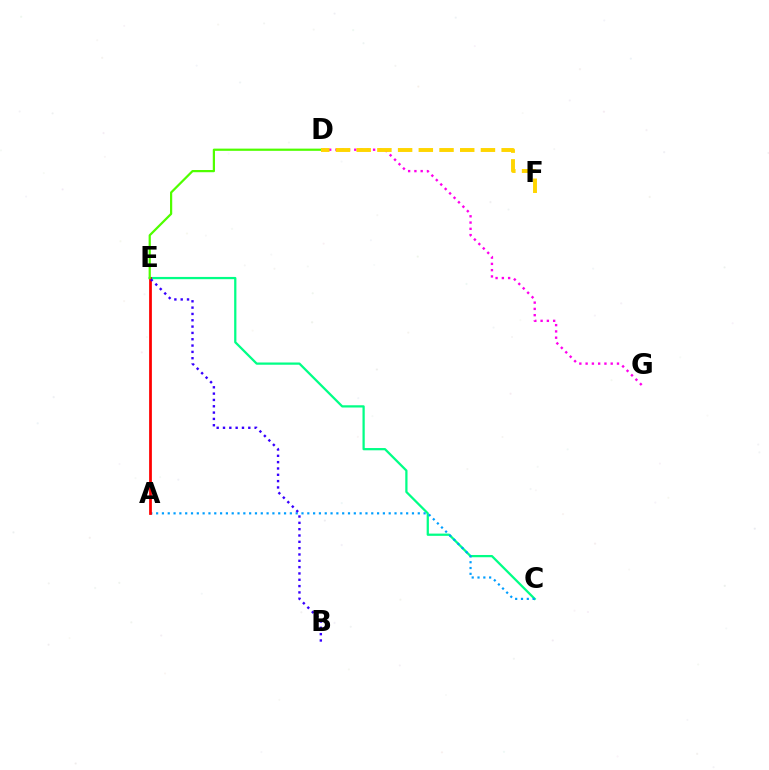{('C', 'E'): [{'color': '#00ff86', 'line_style': 'solid', 'thickness': 1.62}], ('A', 'C'): [{'color': '#009eff', 'line_style': 'dotted', 'thickness': 1.58}], ('D', 'G'): [{'color': '#ff00ed', 'line_style': 'dotted', 'thickness': 1.7}], ('A', 'E'): [{'color': '#ff0000', 'line_style': 'solid', 'thickness': 1.98}], ('B', 'E'): [{'color': '#3700ff', 'line_style': 'dotted', 'thickness': 1.72}], ('D', 'E'): [{'color': '#4fff00', 'line_style': 'solid', 'thickness': 1.6}], ('D', 'F'): [{'color': '#ffd500', 'line_style': 'dashed', 'thickness': 2.81}]}